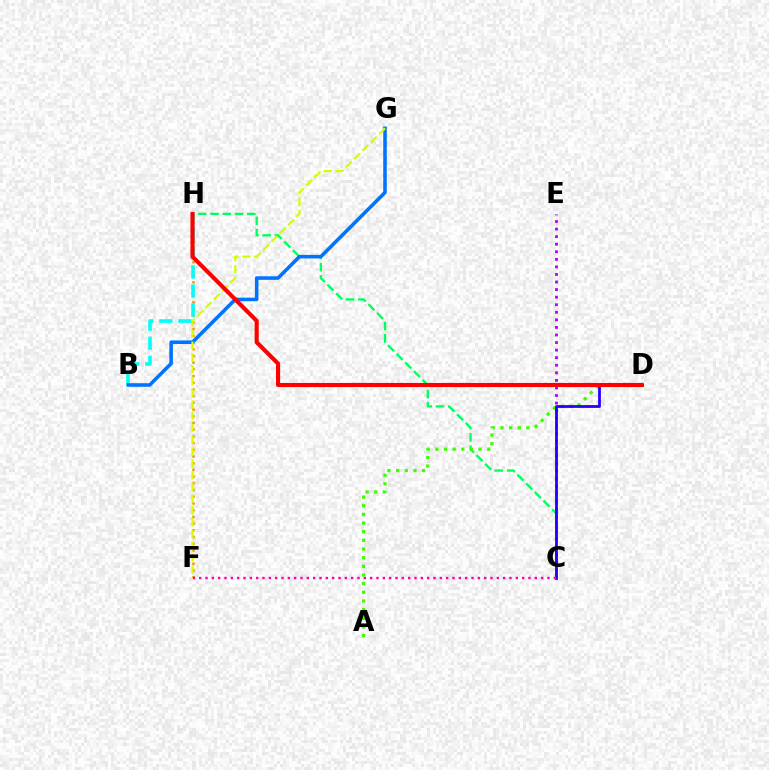{('F', 'H'): [{'color': '#ff9400', 'line_style': 'dotted', 'thickness': 1.82}], ('B', 'H'): [{'color': '#00fff6', 'line_style': 'dashed', 'thickness': 2.59}], ('C', 'E'): [{'color': '#b900ff', 'line_style': 'dotted', 'thickness': 2.06}], ('C', 'H'): [{'color': '#00ff5c', 'line_style': 'dashed', 'thickness': 1.66}], ('B', 'G'): [{'color': '#0074ff', 'line_style': 'solid', 'thickness': 2.57}], ('A', 'D'): [{'color': '#3dff00', 'line_style': 'dotted', 'thickness': 2.35}], ('C', 'D'): [{'color': '#2500ff', 'line_style': 'solid', 'thickness': 2.01}], ('F', 'G'): [{'color': '#d1ff00', 'line_style': 'dashed', 'thickness': 1.6}], ('D', 'H'): [{'color': '#ff0000', 'line_style': 'solid', 'thickness': 2.97}], ('C', 'F'): [{'color': '#ff00ac', 'line_style': 'dotted', 'thickness': 1.72}]}